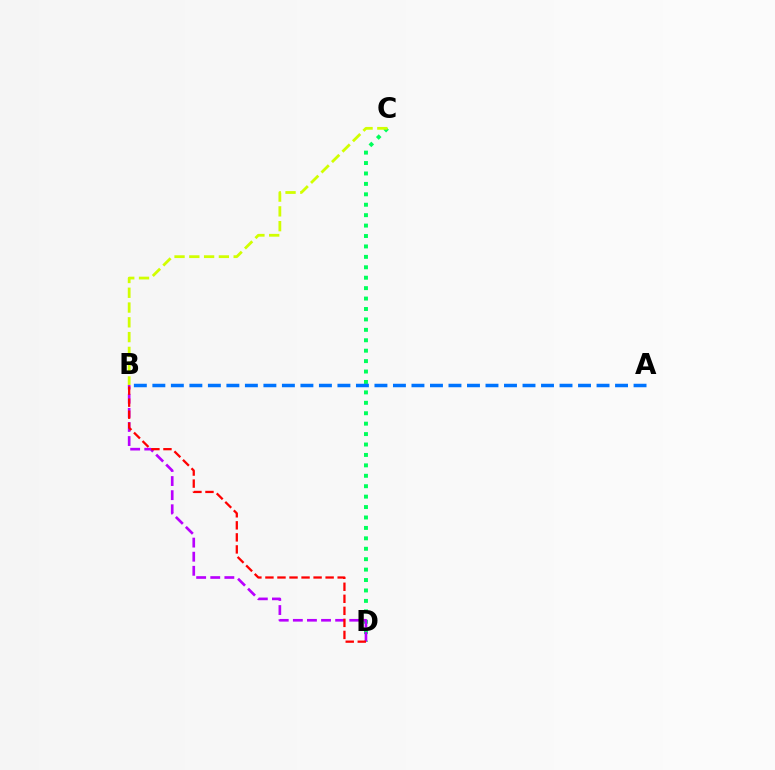{('C', 'D'): [{'color': '#00ff5c', 'line_style': 'dotted', 'thickness': 2.83}], ('B', 'D'): [{'color': '#b900ff', 'line_style': 'dashed', 'thickness': 1.92}, {'color': '#ff0000', 'line_style': 'dashed', 'thickness': 1.64}], ('A', 'B'): [{'color': '#0074ff', 'line_style': 'dashed', 'thickness': 2.51}], ('B', 'C'): [{'color': '#d1ff00', 'line_style': 'dashed', 'thickness': 2.01}]}